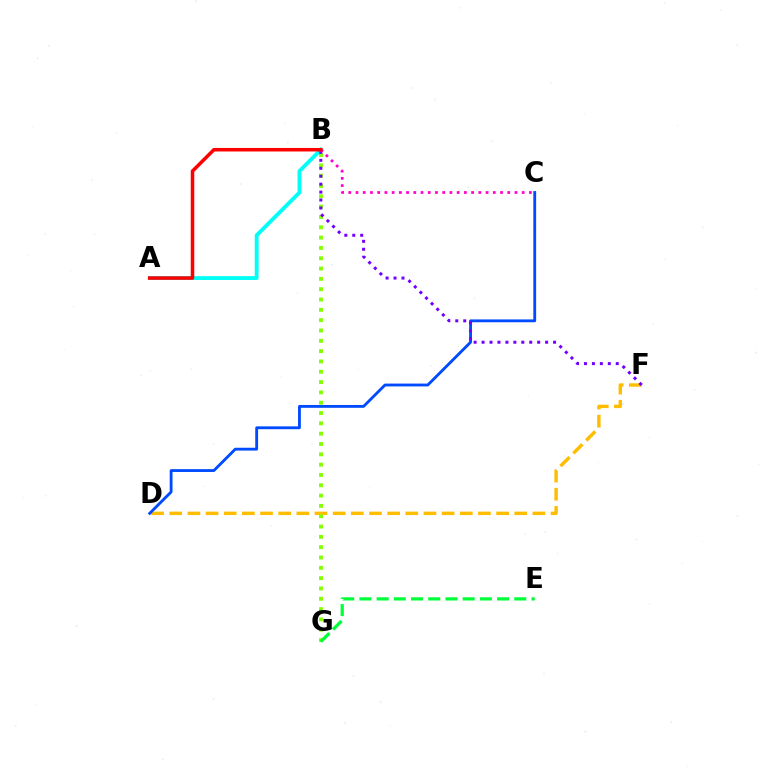{('D', 'F'): [{'color': '#ffbd00', 'line_style': 'dashed', 'thickness': 2.47}], ('C', 'D'): [{'color': '#004bff', 'line_style': 'solid', 'thickness': 2.04}], ('B', 'G'): [{'color': '#84ff00', 'line_style': 'dotted', 'thickness': 2.8}], ('E', 'G'): [{'color': '#00ff39', 'line_style': 'dashed', 'thickness': 2.34}], ('A', 'B'): [{'color': '#00fff6', 'line_style': 'solid', 'thickness': 2.77}, {'color': '#ff0000', 'line_style': 'solid', 'thickness': 2.54}], ('B', 'F'): [{'color': '#7200ff', 'line_style': 'dotted', 'thickness': 2.16}], ('B', 'C'): [{'color': '#ff00cf', 'line_style': 'dotted', 'thickness': 1.96}]}